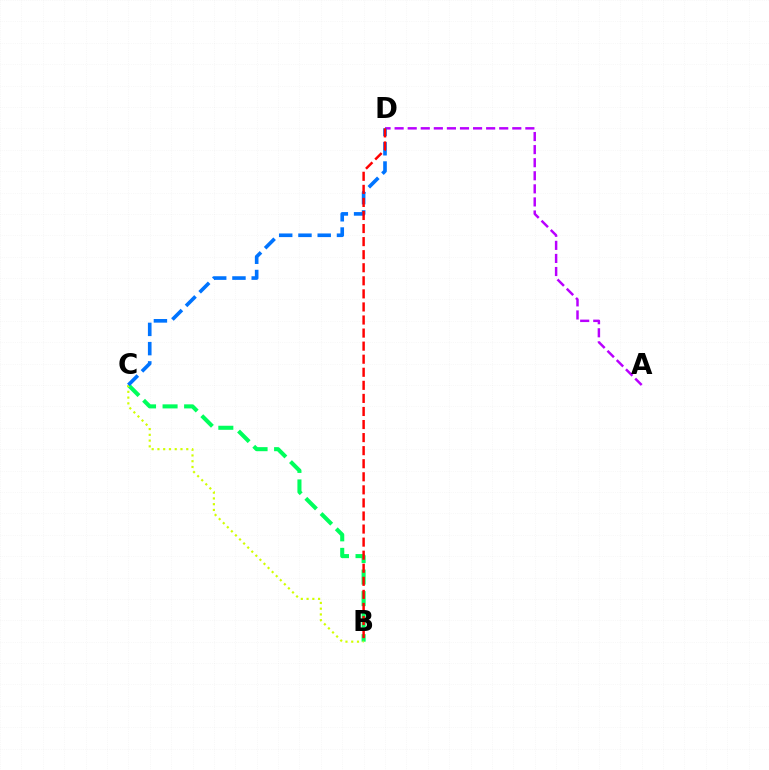{('B', 'C'): [{'color': '#00ff5c', 'line_style': 'dashed', 'thickness': 2.93}, {'color': '#d1ff00', 'line_style': 'dotted', 'thickness': 1.57}], ('A', 'D'): [{'color': '#b900ff', 'line_style': 'dashed', 'thickness': 1.78}], ('C', 'D'): [{'color': '#0074ff', 'line_style': 'dashed', 'thickness': 2.62}], ('B', 'D'): [{'color': '#ff0000', 'line_style': 'dashed', 'thickness': 1.77}]}